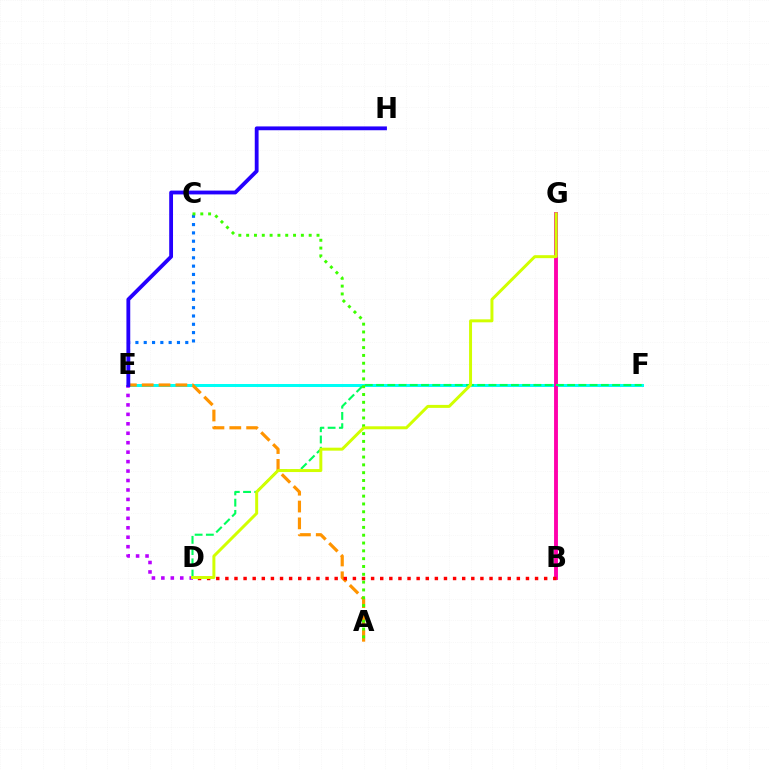{('E', 'F'): [{'color': '#00fff6', 'line_style': 'solid', 'thickness': 2.16}], ('A', 'E'): [{'color': '#ff9400', 'line_style': 'dashed', 'thickness': 2.29}], ('C', 'E'): [{'color': '#0074ff', 'line_style': 'dotted', 'thickness': 2.26}], ('D', 'E'): [{'color': '#b900ff', 'line_style': 'dotted', 'thickness': 2.57}], ('B', 'G'): [{'color': '#ff00ac', 'line_style': 'solid', 'thickness': 2.8}], ('D', 'F'): [{'color': '#00ff5c', 'line_style': 'dashed', 'thickness': 1.53}], ('E', 'H'): [{'color': '#2500ff', 'line_style': 'solid', 'thickness': 2.75}], ('A', 'C'): [{'color': '#3dff00', 'line_style': 'dotted', 'thickness': 2.12}], ('B', 'D'): [{'color': '#ff0000', 'line_style': 'dotted', 'thickness': 2.47}], ('D', 'G'): [{'color': '#d1ff00', 'line_style': 'solid', 'thickness': 2.14}]}